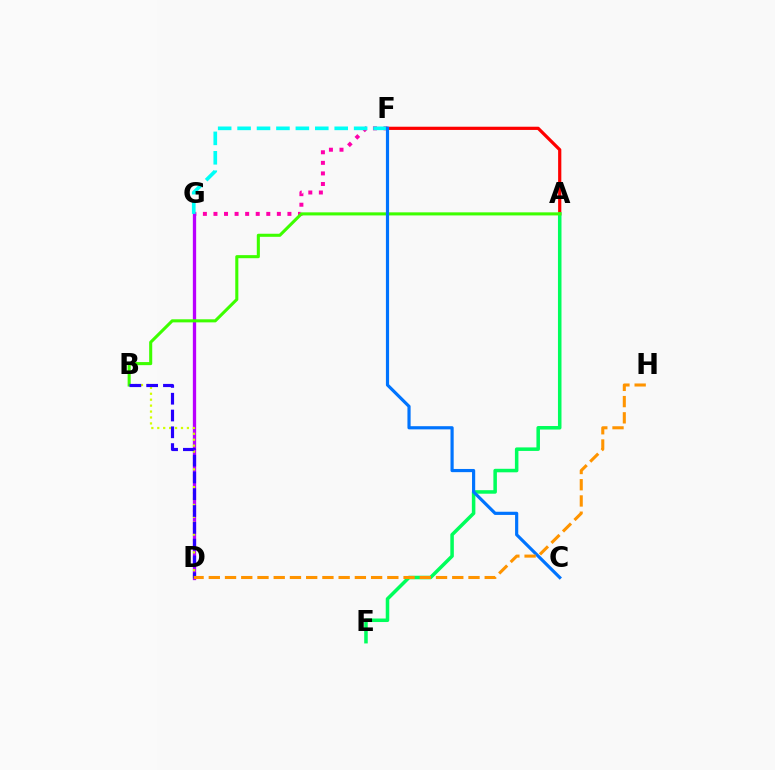{('A', 'F'): [{'color': '#ff0000', 'line_style': 'solid', 'thickness': 2.31}], ('F', 'G'): [{'color': '#ff00ac', 'line_style': 'dotted', 'thickness': 2.87}, {'color': '#00fff6', 'line_style': 'dashed', 'thickness': 2.64}], ('D', 'G'): [{'color': '#b900ff', 'line_style': 'solid', 'thickness': 2.37}], ('A', 'E'): [{'color': '#00ff5c', 'line_style': 'solid', 'thickness': 2.54}], ('B', 'D'): [{'color': '#d1ff00', 'line_style': 'dotted', 'thickness': 1.61}, {'color': '#2500ff', 'line_style': 'dashed', 'thickness': 2.28}], ('A', 'B'): [{'color': '#3dff00', 'line_style': 'solid', 'thickness': 2.21}], ('C', 'F'): [{'color': '#0074ff', 'line_style': 'solid', 'thickness': 2.29}], ('D', 'H'): [{'color': '#ff9400', 'line_style': 'dashed', 'thickness': 2.2}]}